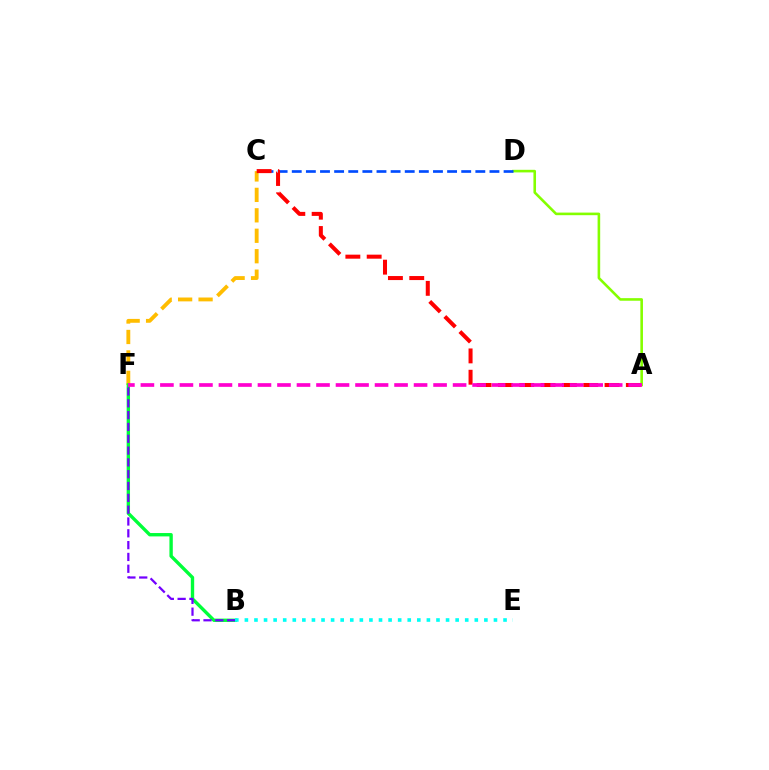{('A', 'D'): [{'color': '#84ff00', 'line_style': 'solid', 'thickness': 1.87}], ('C', 'F'): [{'color': '#ffbd00', 'line_style': 'dashed', 'thickness': 2.78}], ('B', 'F'): [{'color': '#00ff39', 'line_style': 'solid', 'thickness': 2.42}, {'color': '#7200ff', 'line_style': 'dashed', 'thickness': 1.61}], ('C', 'D'): [{'color': '#004bff', 'line_style': 'dashed', 'thickness': 1.92}], ('B', 'E'): [{'color': '#00fff6', 'line_style': 'dotted', 'thickness': 2.6}], ('A', 'C'): [{'color': '#ff0000', 'line_style': 'dashed', 'thickness': 2.9}], ('A', 'F'): [{'color': '#ff00cf', 'line_style': 'dashed', 'thickness': 2.65}]}